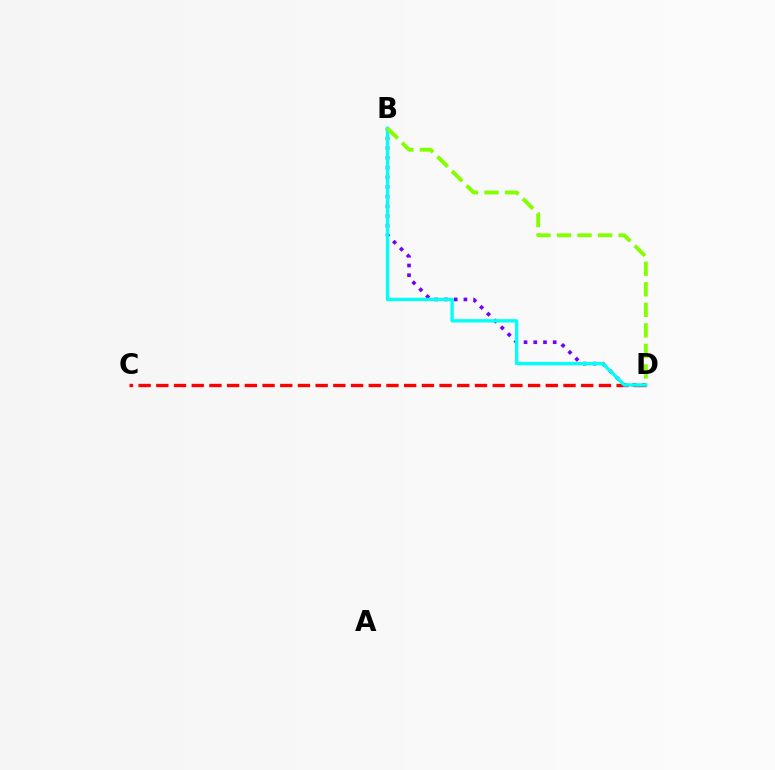{('C', 'D'): [{'color': '#ff0000', 'line_style': 'dashed', 'thickness': 2.4}], ('B', 'D'): [{'color': '#7200ff', 'line_style': 'dotted', 'thickness': 2.64}, {'color': '#00fff6', 'line_style': 'solid', 'thickness': 2.42}, {'color': '#84ff00', 'line_style': 'dashed', 'thickness': 2.79}]}